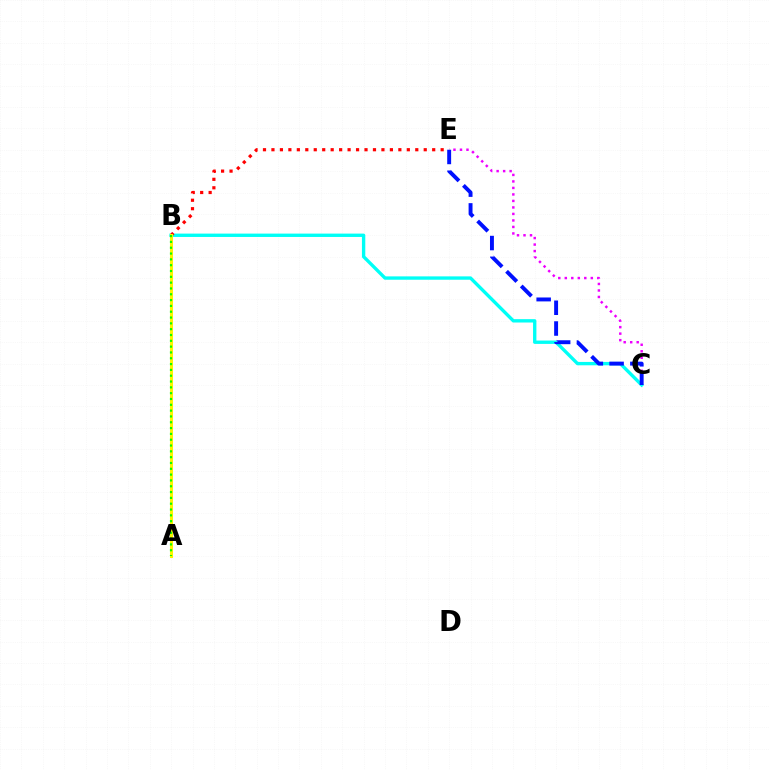{('B', 'C'): [{'color': '#00fff6', 'line_style': 'solid', 'thickness': 2.42}], ('B', 'E'): [{'color': '#ff0000', 'line_style': 'dotted', 'thickness': 2.3}], ('C', 'E'): [{'color': '#ee00ff', 'line_style': 'dotted', 'thickness': 1.77}, {'color': '#0010ff', 'line_style': 'dashed', 'thickness': 2.82}], ('A', 'B'): [{'color': '#fcf500', 'line_style': 'solid', 'thickness': 2.19}, {'color': '#08ff00', 'line_style': 'dotted', 'thickness': 1.58}]}